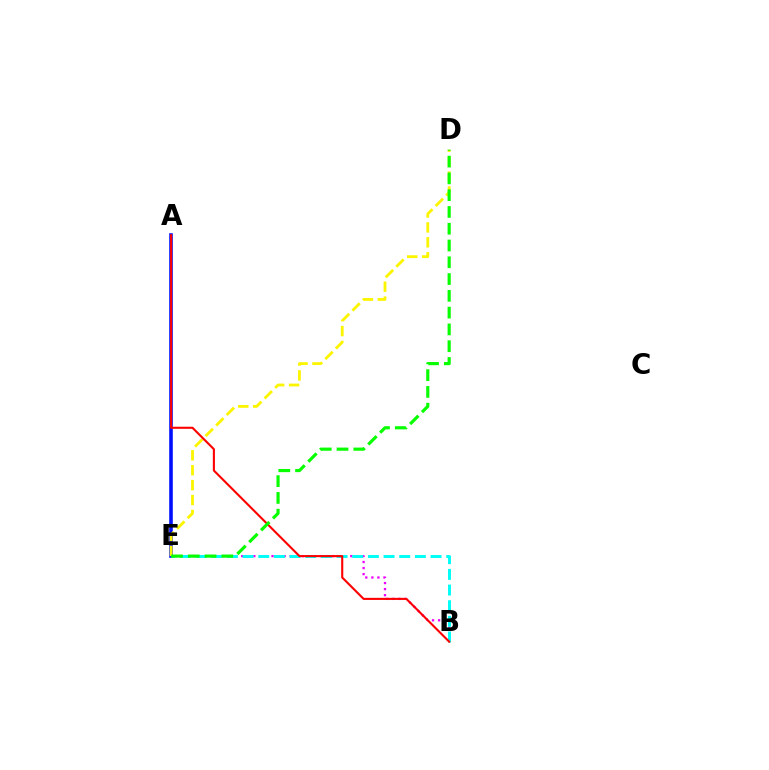{('B', 'E'): [{'color': '#ee00ff', 'line_style': 'dotted', 'thickness': 1.65}, {'color': '#00fff6', 'line_style': 'dashed', 'thickness': 2.13}], ('A', 'E'): [{'color': '#0010ff', 'line_style': 'solid', 'thickness': 2.59}], ('D', 'E'): [{'color': '#fcf500', 'line_style': 'dashed', 'thickness': 2.03}, {'color': '#08ff00', 'line_style': 'dashed', 'thickness': 2.28}], ('A', 'B'): [{'color': '#ff0000', 'line_style': 'solid', 'thickness': 1.51}]}